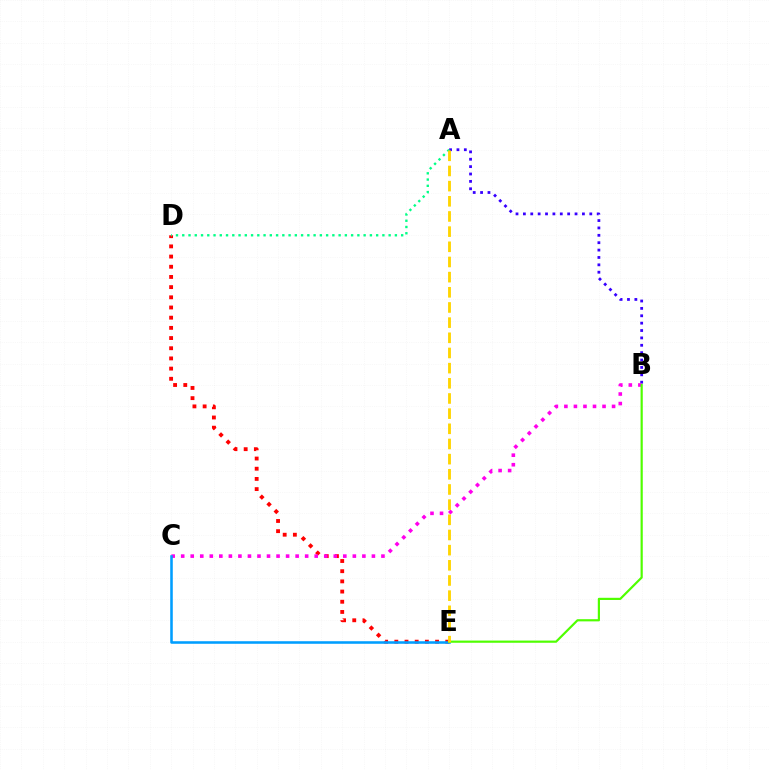{('D', 'E'): [{'color': '#ff0000', 'line_style': 'dotted', 'thickness': 2.77}], ('A', 'B'): [{'color': '#3700ff', 'line_style': 'dotted', 'thickness': 2.01}], ('B', 'C'): [{'color': '#ff00ed', 'line_style': 'dotted', 'thickness': 2.59}], ('A', 'D'): [{'color': '#00ff86', 'line_style': 'dotted', 'thickness': 1.7}], ('C', 'E'): [{'color': '#009eff', 'line_style': 'solid', 'thickness': 1.84}], ('B', 'E'): [{'color': '#4fff00', 'line_style': 'solid', 'thickness': 1.58}], ('A', 'E'): [{'color': '#ffd500', 'line_style': 'dashed', 'thickness': 2.06}]}